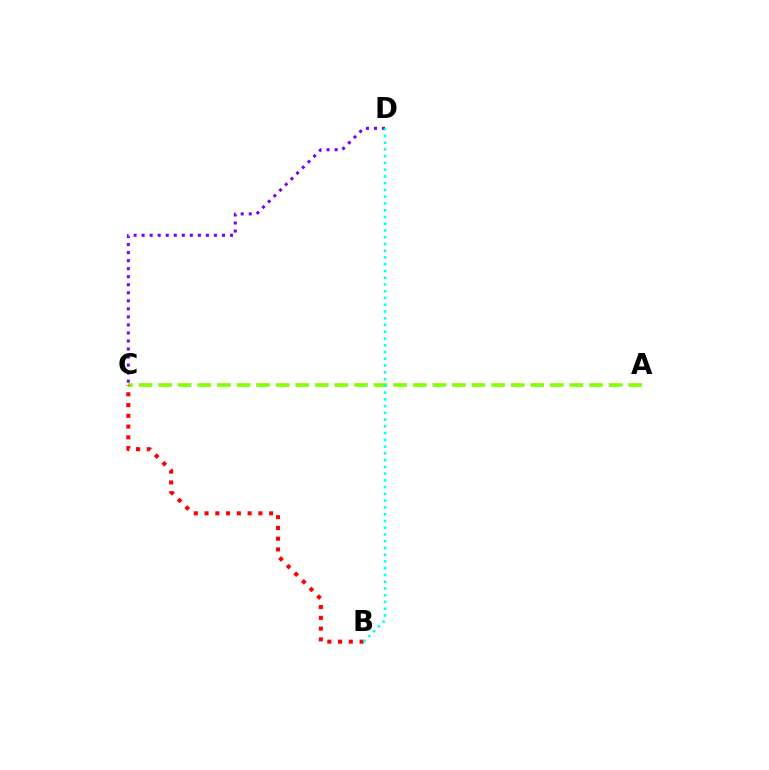{('C', 'D'): [{'color': '#7200ff', 'line_style': 'dotted', 'thickness': 2.18}], ('A', 'C'): [{'color': '#84ff00', 'line_style': 'dashed', 'thickness': 2.66}], ('B', 'C'): [{'color': '#ff0000', 'line_style': 'dotted', 'thickness': 2.92}], ('B', 'D'): [{'color': '#00fff6', 'line_style': 'dotted', 'thickness': 1.84}]}